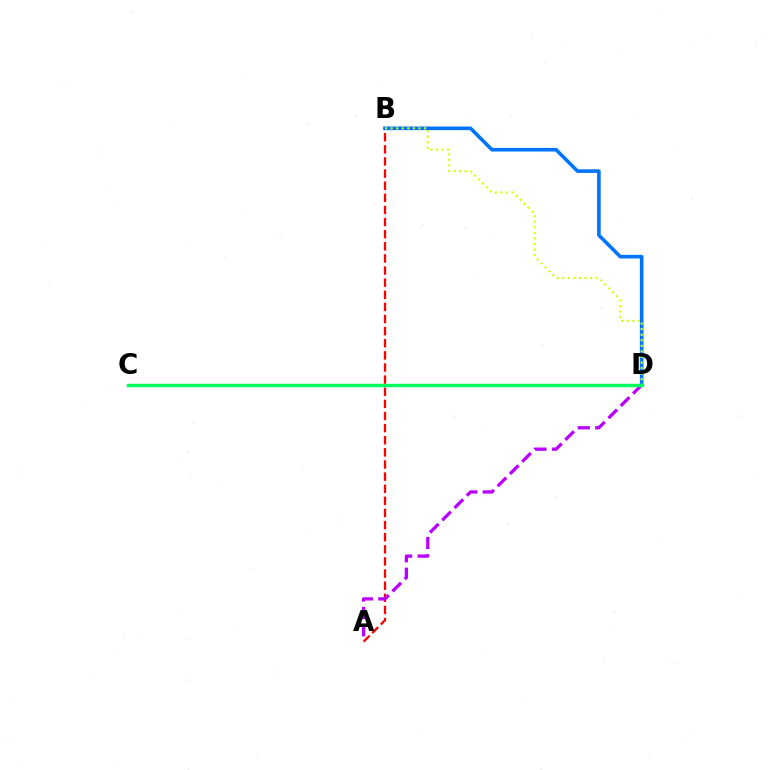{('A', 'B'): [{'color': '#ff0000', 'line_style': 'dashed', 'thickness': 1.65}], ('B', 'D'): [{'color': '#0074ff', 'line_style': 'solid', 'thickness': 2.59}, {'color': '#d1ff00', 'line_style': 'dotted', 'thickness': 1.51}], ('A', 'D'): [{'color': '#b900ff', 'line_style': 'dashed', 'thickness': 2.36}], ('C', 'D'): [{'color': '#00ff5c', 'line_style': 'solid', 'thickness': 2.46}]}